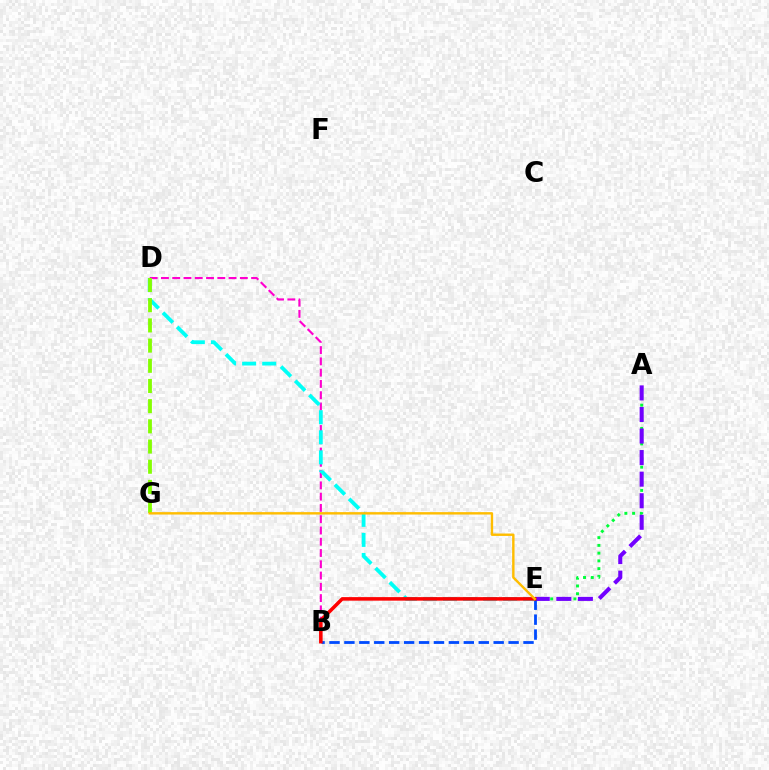{('A', 'E'): [{'color': '#00ff39', 'line_style': 'dotted', 'thickness': 2.11}, {'color': '#7200ff', 'line_style': 'dashed', 'thickness': 2.93}], ('B', 'D'): [{'color': '#ff00cf', 'line_style': 'dashed', 'thickness': 1.53}], ('B', 'E'): [{'color': '#004bff', 'line_style': 'dashed', 'thickness': 2.03}, {'color': '#ff0000', 'line_style': 'solid', 'thickness': 2.55}], ('D', 'E'): [{'color': '#00fff6', 'line_style': 'dashed', 'thickness': 2.72}], ('D', 'G'): [{'color': '#84ff00', 'line_style': 'dashed', 'thickness': 2.74}], ('E', 'G'): [{'color': '#ffbd00', 'line_style': 'solid', 'thickness': 1.74}]}